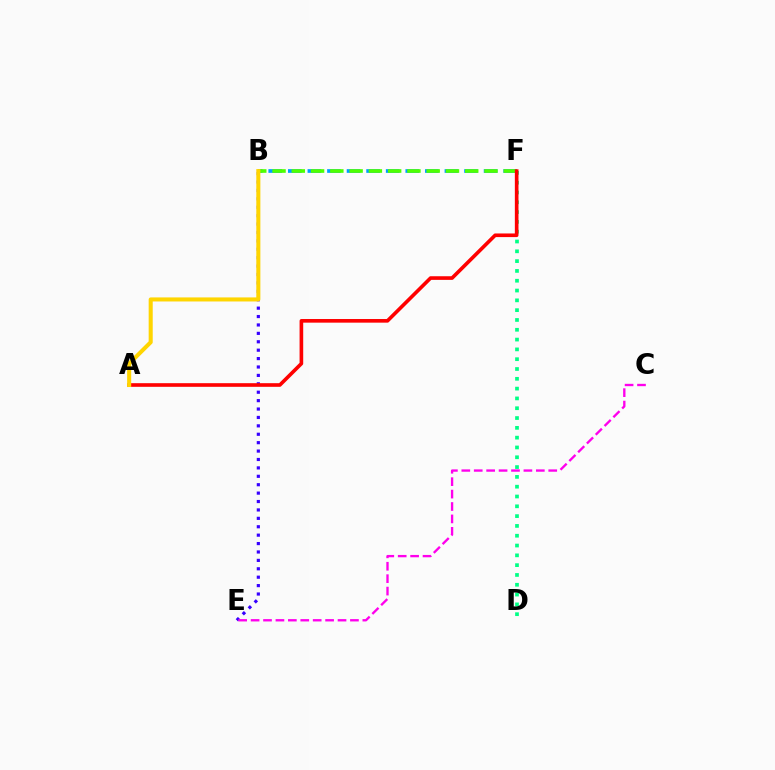{('B', 'E'): [{'color': '#3700ff', 'line_style': 'dotted', 'thickness': 2.28}], ('B', 'F'): [{'color': '#009eff', 'line_style': 'dashed', 'thickness': 2.66}, {'color': '#4fff00', 'line_style': 'dashed', 'thickness': 2.62}], ('D', 'F'): [{'color': '#00ff86', 'line_style': 'dotted', 'thickness': 2.66}], ('C', 'E'): [{'color': '#ff00ed', 'line_style': 'dashed', 'thickness': 1.69}], ('A', 'F'): [{'color': '#ff0000', 'line_style': 'solid', 'thickness': 2.62}], ('A', 'B'): [{'color': '#ffd500', 'line_style': 'solid', 'thickness': 2.92}]}